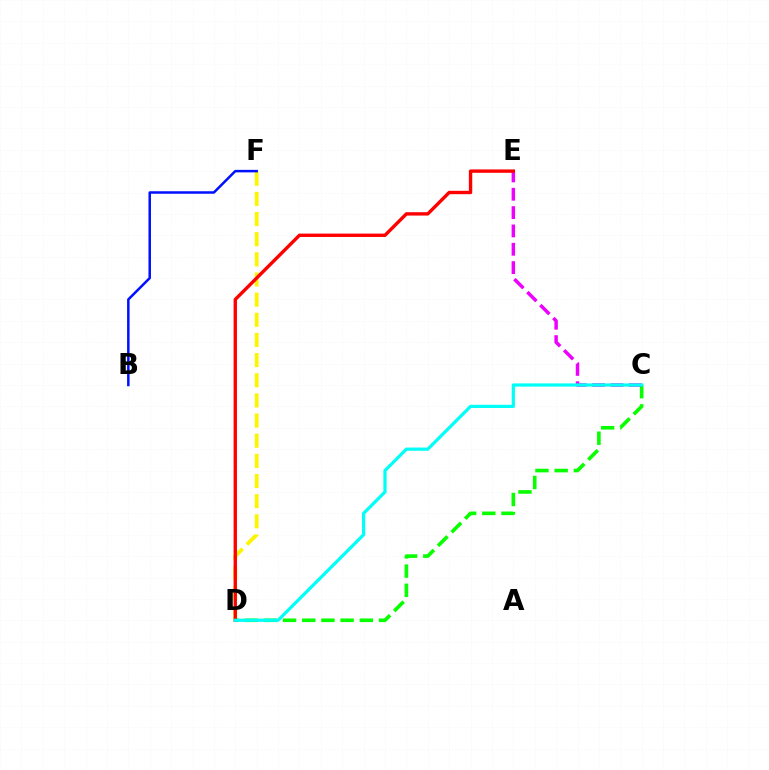{('D', 'F'): [{'color': '#fcf500', 'line_style': 'dashed', 'thickness': 2.74}], ('C', 'D'): [{'color': '#08ff00', 'line_style': 'dashed', 'thickness': 2.61}, {'color': '#00fff6', 'line_style': 'solid', 'thickness': 2.32}], ('B', 'F'): [{'color': '#0010ff', 'line_style': 'solid', 'thickness': 1.8}], ('C', 'E'): [{'color': '#ee00ff', 'line_style': 'dashed', 'thickness': 2.49}], ('D', 'E'): [{'color': '#ff0000', 'line_style': 'solid', 'thickness': 2.43}]}